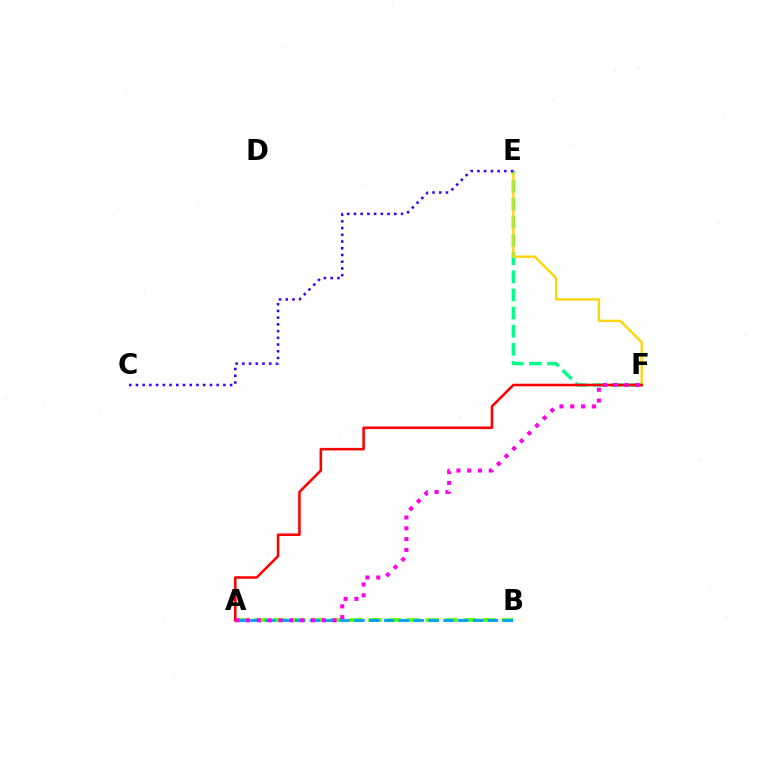{('A', 'B'): [{'color': '#4fff00', 'line_style': 'dashed', 'thickness': 2.59}, {'color': '#009eff', 'line_style': 'dashed', 'thickness': 2.02}], ('E', 'F'): [{'color': '#00ff86', 'line_style': 'dashed', 'thickness': 2.46}, {'color': '#ffd500', 'line_style': 'solid', 'thickness': 1.66}], ('A', 'F'): [{'color': '#ff0000', 'line_style': 'solid', 'thickness': 1.84}, {'color': '#ff00ed', 'line_style': 'dotted', 'thickness': 2.94}], ('C', 'E'): [{'color': '#3700ff', 'line_style': 'dotted', 'thickness': 1.83}]}